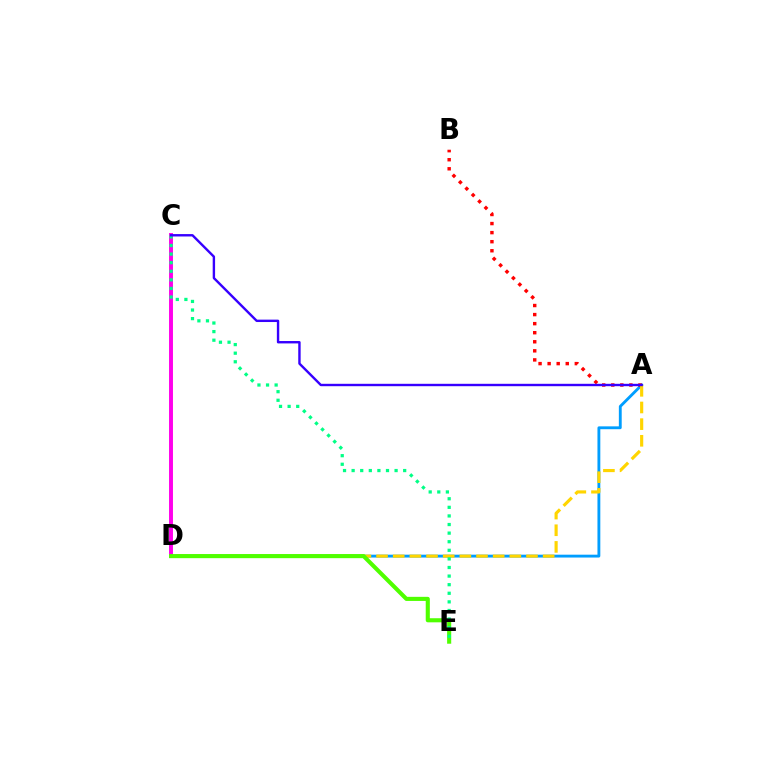{('A', 'D'): [{'color': '#009eff', 'line_style': 'solid', 'thickness': 2.05}, {'color': '#ffd500', 'line_style': 'dashed', 'thickness': 2.26}], ('A', 'B'): [{'color': '#ff0000', 'line_style': 'dotted', 'thickness': 2.46}], ('C', 'D'): [{'color': '#ff00ed', 'line_style': 'solid', 'thickness': 2.83}], ('D', 'E'): [{'color': '#4fff00', 'line_style': 'solid', 'thickness': 2.95}], ('C', 'E'): [{'color': '#00ff86', 'line_style': 'dotted', 'thickness': 2.33}], ('A', 'C'): [{'color': '#3700ff', 'line_style': 'solid', 'thickness': 1.73}]}